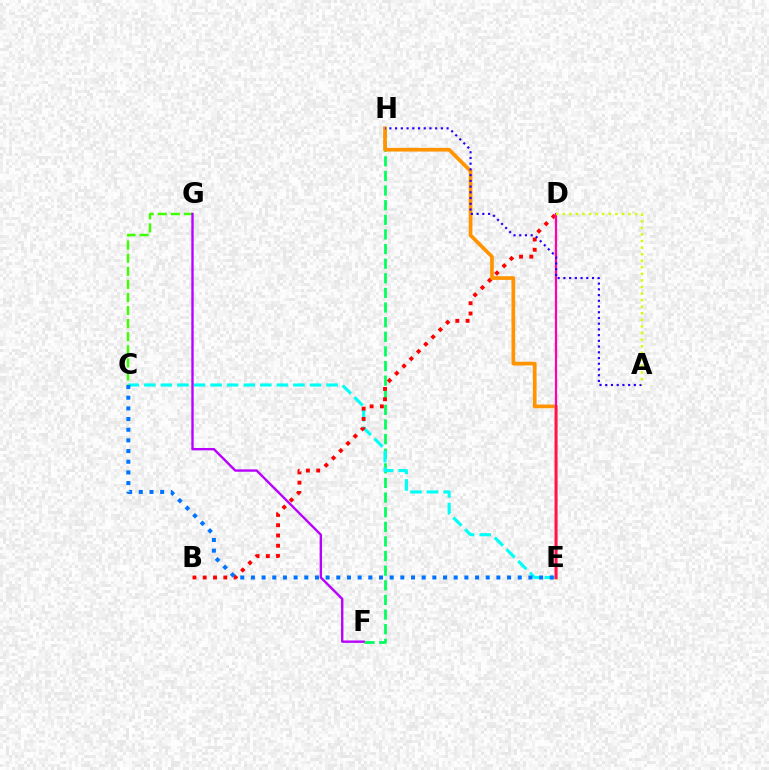{('F', 'H'): [{'color': '#00ff5c', 'line_style': 'dashed', 'thickness': 1.99}], ('C', 'E'): [{'color': '#00fff6', 'line_style': 'dashed', 'thickness': 2.25}, {'color': '#0074ff', 'line_style': 'dotted', 'thickness': 2.9}], ('B', 'D'): [{'color': '#ff0000', 'line_style': 'dotted', 'thickness': 2.79}], ('E', 'H'): [{'color': '#ff9400', 'line_style': 'solid', 'thickness': 2.67}], ('C', 'G'): [{'color': '#3dff00', 'line_style': 'dashed', 'thickness': 1.78}], ('D', 'E'): [{'color': '#ff00ac', 'line_style': 'solid', 'thickness': 1.62}], ('A', 'H'): [{'color': '#2500ff', 'line_style': 'dotted', 'thickness': 1.55}], ('A', 'D'): [{'color': '#d1ff00', 'line_style': 'dotted', 'thickness': 1.79}], ('F', 'G'): [{'color': '#b900ff', 'line_style': 'solid', 'thickness': 1.71}]}